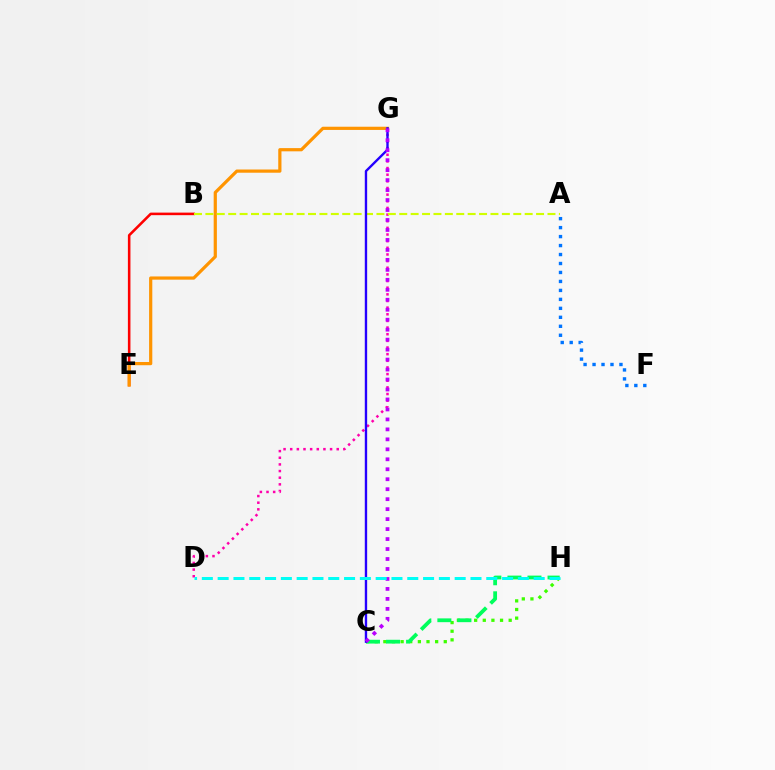{('B', 'E'): [{'color': '#ff0000', 'line_style': 'solid', 'thickness': 1.84}], ('D', 'G'): [{'color': '#ff00ac', 'line_style': 'dotted', 'thickness': 1.81}], ('E', 'G'): [{'color': '#ff9400', 'line_style': 'solid', 'thickness': 2.31}], ('C', 'H'): [{'color': '#3dff00', 'line_style': 'dotted', 'thickness': 2.34}, {'color': '#00ff5c', 'line_style': 'dashed', 'thickness': 2.72}], ('A', 'B'): [{'color': '#d1ff00', 'line_style': 'dashed', 'thickness': 1.55}], ('A', 'F'): [{'color': '#0074ff', 'line_style': 'dotted', 'thickness': 2.44}], ('C', 'G'): [{'color': '#2500ff', 'line_style': 'solid', 'thickness': 1.7}, {'color': '#b900ff', 'line_style': 'dotted', 'thickness': 2.71}], ('D', 'H'): [{'color': '#00fff6', 'line_style': 'dashed', 'thickness': 2.15}]}